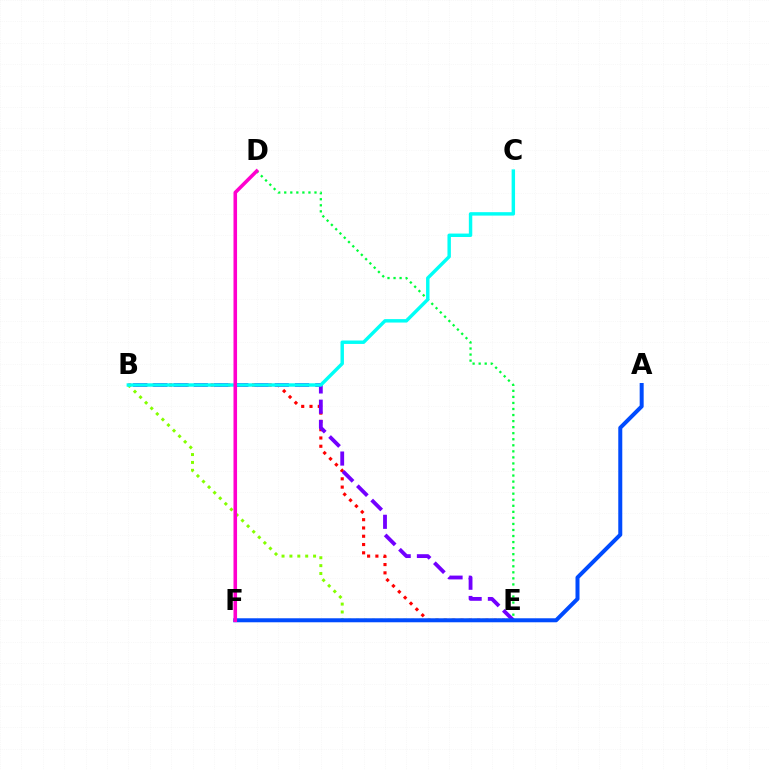{('E', 'F'): [{'color': '#ffbd00', 'line_style': 'dotted', 'thickness': 1.99}], ('B', 'E'): [{'color': '#ff0000', 'line_style': 'dotted', 'thickness': 2.25}, {'color': '#84ff00', 'line_style': 'dotted', 'thickness': 2.14}, {'color': '#7200ff', 'line_style': 'dashed', 'thickness': 2.75}], ('D', 'E'): [{'color': '#00ff39', 'line_style': 'dotted', 'thickness': 1.64}], ('B', 'C'): [{'color': '#00fff6', 'line_style': 'solid', 'thickness': 2.47}], ('A', 'F'): [{'color': '#004bff', 'line_style': 'solid', 'thickness': 2.88}], ('D', 'F'): [{'color': '#ff00cf', 'line_style': 'solid', 'thickness': 2.57}]}